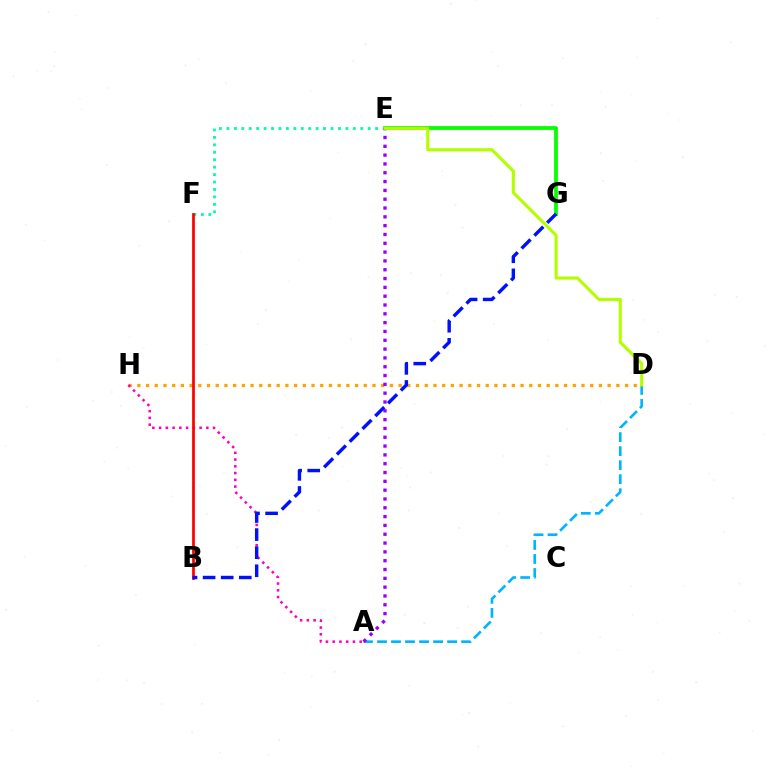{('E', 'F'): [{'color': '#00ff9d', 'line_style': 'dotted', 'thickness': 2.02}], ('E', 'G'): [{'color': '#08ff00', 'line_style': 'solid', 'thickness': 2.74}], ('D', 'H'): [{'color': '#ffa500', 'line_style': 'dotted', 'thickness': 2.37}], ('A', 'D'): [{'color': '#00b5ff', 'line_style': 'dashed', 'thickness': 1.91}], ('A', 'H'): [{'color': '#ff00bd', 'line_style': 'dotted', 'thickness': 1.83}], ('B', 'F'): [{'color': '#ff0000', 'line_style': 'solid', 'thickness': 1.98}], ('A', 'E'): [{'color': '#9b00ff', 'line_style': 'dotted', 'thickness': 2.4}], ('B', 'G'): [{'color': '#0010ff', 'line_style': 'dashed', 'thickness': 2.46}], ('D', 'E'): [{'color': '#b3ff00', 'line_style': 'solid', 'thickness': 2.24}]}